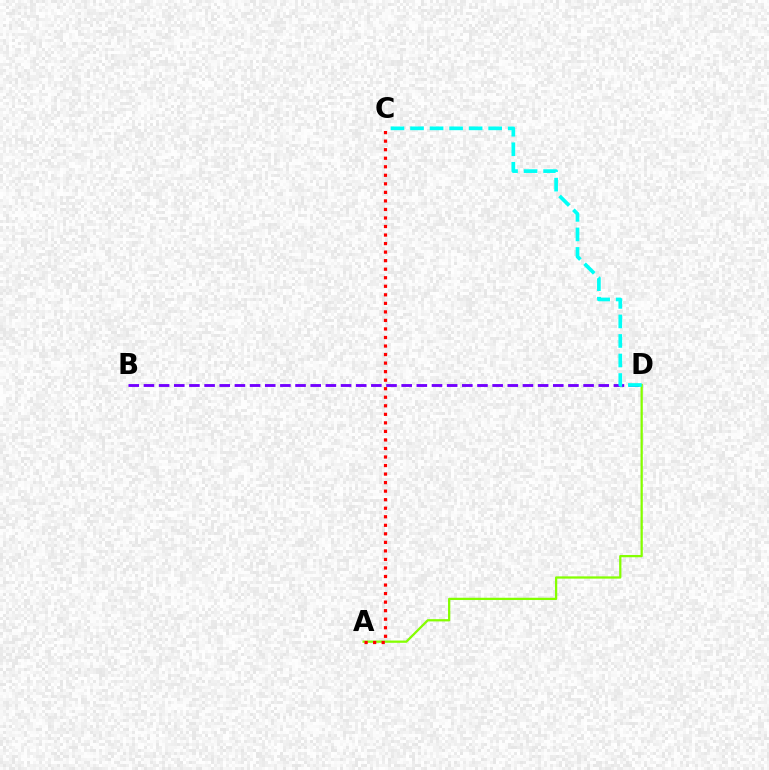{('A', 'D'): [{'color': '#84ff00', 'line_style': 'solid', 'thickness': 1.63}], ('B', 'D'): [{'color': '#7200ff', 'line_style': 'dashed', 'thickness': 2.06}], ('C', 'D'): [{'color': '#00fff6', 'line_style': 'dashed', 'thickness': 2.65}], ('A', 'C'): [{'color': '#ff0000', 'line_style': 'dotted', 'thickness': 2.32}]}